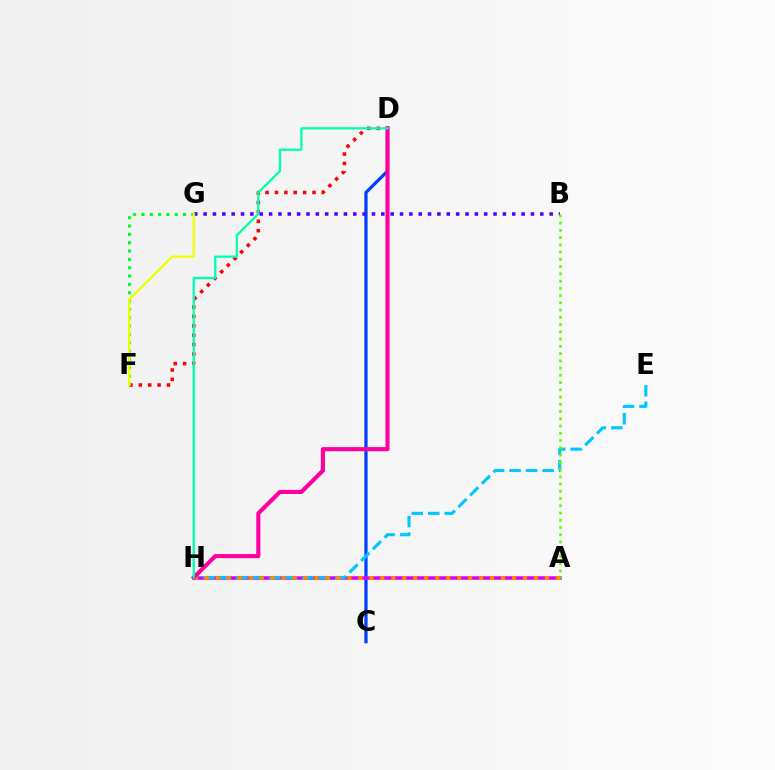{('D', 'F'): [{'color': '#ff0000', 'line_style': 'dotted', 'thickness': 2.55}], ('C', 'D'): [{'color': '#003fff', 'line_style': 'solid', 'thickness': 2.33}], ('B', 'G'): [{'color': '#4f00ff', 'line_style': 'dotted', 'thickness': 2.54}], ('A', 'H'): [{'color': '#d600ff', 'line_style': 'solid', 'thickness': 2.52}, {'color': '#ff8800', 'line_style': 'dotted', 'thickness': 2.98}], ('E', 'H'): [{'color': '#00c7ff', 'line_style': 'dashed', 'thickness': 2.24}], ('A', 'B'): [{'color': '#66ff00', 'line_style': 'dotted', 'thickness': 1.97}], ('D', 'H'): [{'color': '#ff00a0', 'line_style': 'solid', 'thickness': 2.96}, {'color': '#00ffaf', 'line_style': 'solid', 'thickness': 1.63}], ('F', 'G'): [{'color': '#00ff27', 'line_style': 'dotted', 'thickness': 2.26}, {'color': '#eeff00', 'line_style': 'solid', 'thickness': 1.63}]}